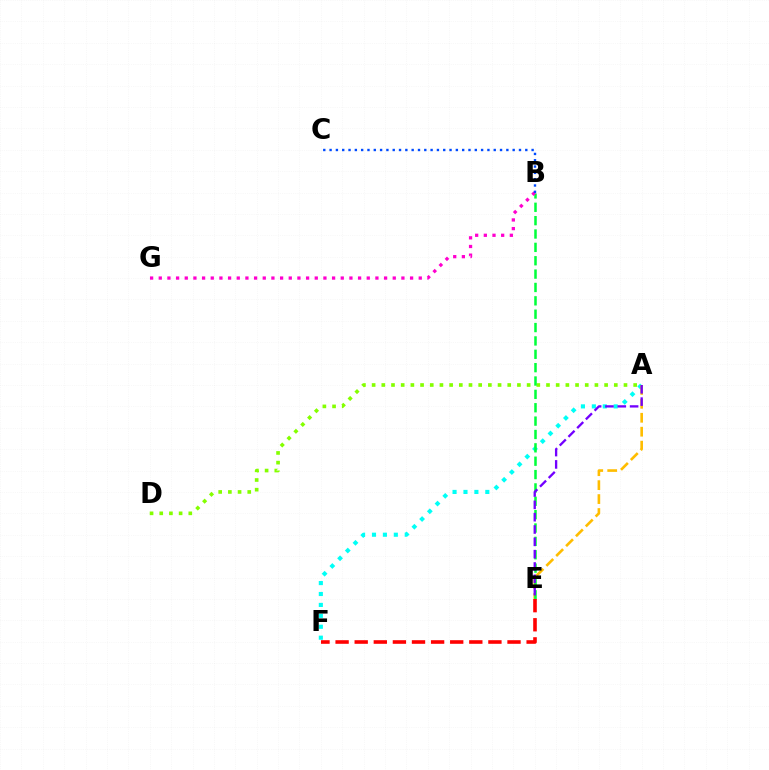{('A', 'F'): [{'color': '#00fff6', 'line_style': 'dotted', 'thickness': 2.97}], ('A', 'D'): [{'color': '#84ff00', 'line_style': 'dotted', 'thickness': 2.63}], ('A', 'E'): [{'color': '#ffbd00', 'line_style': 'dashed', 'thickness': 1.89}, {'color': '#7200ff', 'line_style': 'dashed', 'thickness': 1.67}], ('B', 'E'): [{'color': '#00ff39', 'line_style': 'dashed', 'thickness': 1.82}], ('B', 'G'): [{'color': '#ff00cf', 'line_style': 'dotted', 'thickness': 2.35}], ('B', 'C'): [{'color': '#004bff', 'line_style': 'dotted', 'thickness': 1.72}], ('E', 'F'): [{'color': '#ff0000', 'line_style': 'dashed', 'thickness': 2.6}]}